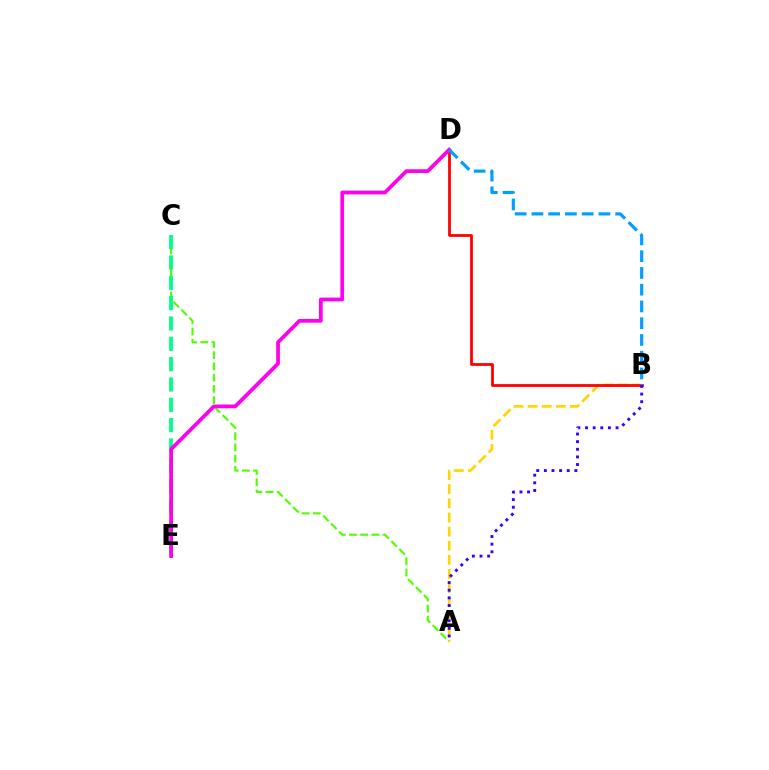{('A', 'C'): [{'color': '#4fff00', 'line_style': 'dashed', 'thickness': 1.53}], ('C', 'E'): [{'color': '#00ff86', 'line_style': 'dashed', 'thickness': 2.76}], ('A', 'B'): [{'color': '#ffd500', 'line_style': 'dashed', 'thickness': 1.92}, {'color': '#3700ff', 'line_style': 'dotted', 'thickness': 2.07}], ('B', 'D'): [{'color': '#ff0000', 'line_style': 'solid', 'thickness': 2.0}, {'color': '#009eff', 'line_style': 'dashed', 'thickness': 2.28}], ('D', 'E'): [{'color': '#ff00ed', 'line_style': 'solid', 'thickness': 2.68}]}